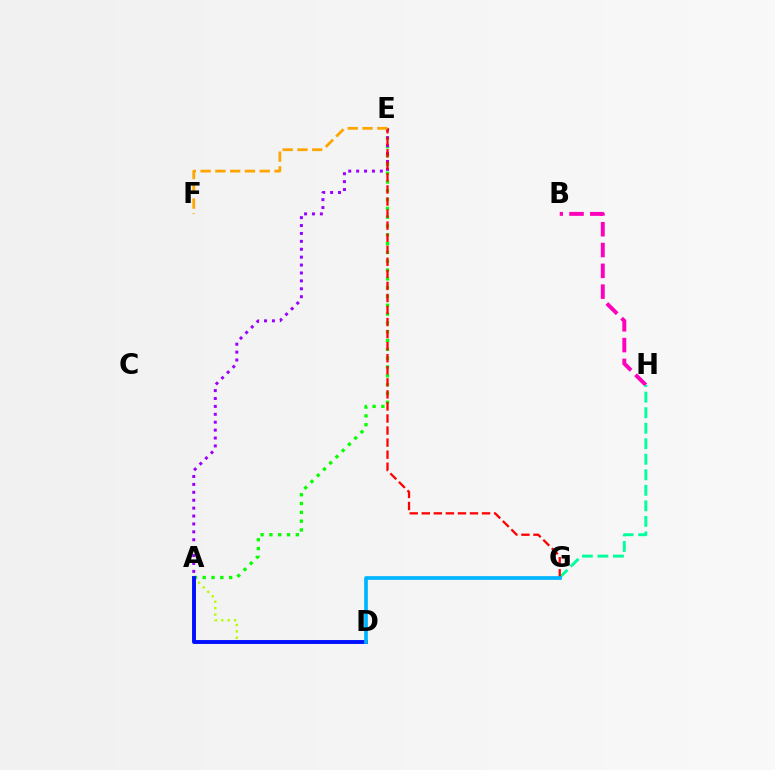{('A', 'E'): [{'color': '#08ff00', 'line_style': 'dotted', 'thickness': 2.39}, {'color': '#9b00ff', 'line_style': 'dotted', 'thickness': 2.15}], ('A', 'D'): [{'color': '#b3ff00', 'line_style': 'dotted', 'thickness': 1.74}, {'color': '#0010ff', 'line_style': 'solid', 'thickness': 2.81}], ('B', 'H'): [{'color': '#ff00bd', 'line_style': 'dashed', 'thickness': 2.83}], ('G', 'H'): [{'color': '#00ff9d', 'line_style': 'dashed', 'thickness': 2.11}], ('E', 'G'): [{'color': '#ff0000', 'line_style': 'dashed', 'thickness': 1.64}], ('D', 'G'): [{'color': '#00b5ff', 'line_style': 'solid', 'thickness': 2.67}], ('E', 'F'): [{'color': '#ffa500', 'line_style': 'dashed', 'thickness': 2.01}]}